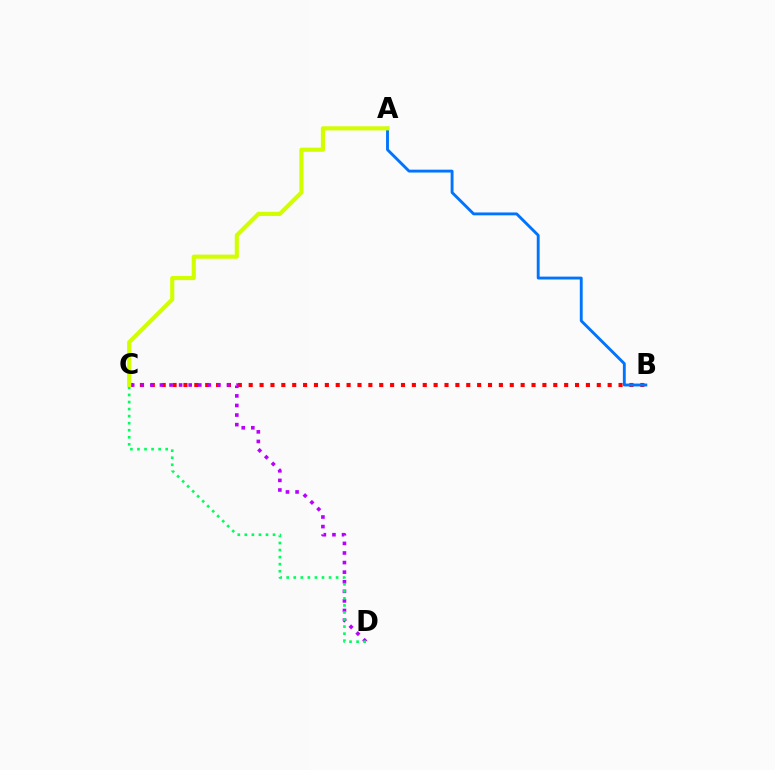{('B', 'C'): [{'color': '#ff0000', 'line_style': 'dotted', 'thickness': 2.96}], ('A', 'B'): [{'color': '#0074ff', 'line_style': 'solid', 'thickness': 2.07}], ('C', 'D'): [{'color': '#b900ff', 'line_style': 'dotted', 'thickness': 2.6}, {'color': '#00ff5c', 'line_style': 'dotted', 'thickness': 1.92}], ('A', 'C'): [{'color': '#d1ff00', 'line_style': 'solid', 'thickness': 2.97}]}